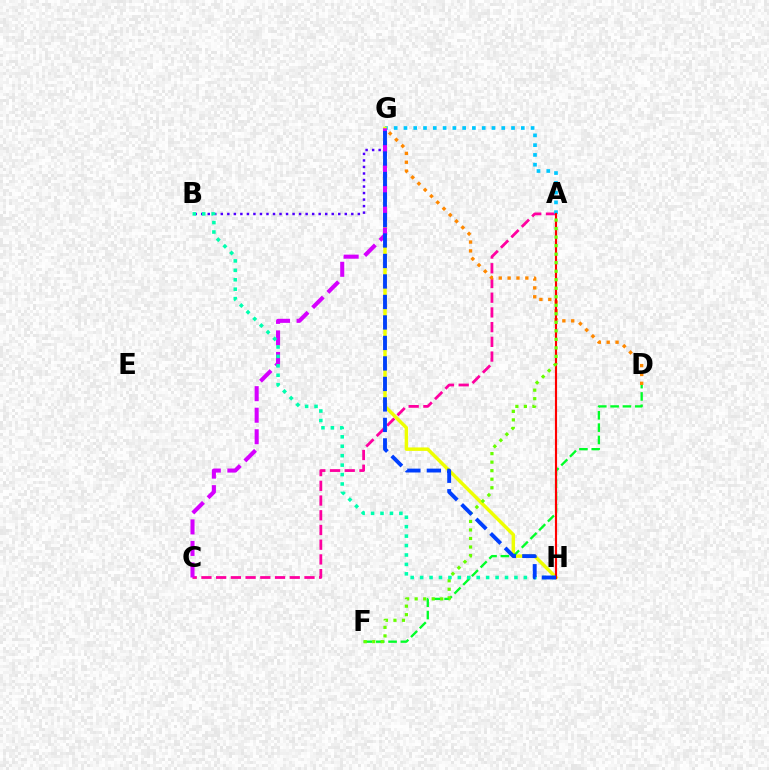{('A', 'C'): [{'color': '#ff00a0', 'line_style': 'dashed', 'thickness': 2.0}], ('A', 'G'): [{'color': '#00c7ff', 'line_style': 'dotted', 'thickness': 2.66}], ('D', 'G'): [{'color': '#ff8800', 'line_style': 'dotted', 'thickness': 2.41}], ('B', 'G'): [{'color': '#4f00ff', 'line_style': 'dotted', 'thickness': 1.77}], ('G', 'H'): [{'color': '#eeff00', 'line_style': 'solid', 'thickness': 2.48}, {'color': '#003fff', 'line_style': 'dashed', 'thickness': 2.78}], ('D', 'F'): [{'color': '#00ff27', 'line_style': 'dashed', 'thickness': 1.67}], ('A', 'H'): [{'color': '#ff0000', 'line_style': 'solid', 'thickness': 1.54}], ('A', 'F'): [{'color': '#66ff00', 'line_style': 'dotted', 'thickness': 2.32}], ('C', 'G'): [{'color': '#d600ff', 'line_style': 'dashed', 'thickness': 2.93}], ('B', 'H'): [{'color': '#00ffaf', 'line_style': 'dotted', 'thickness': 2.56}]}